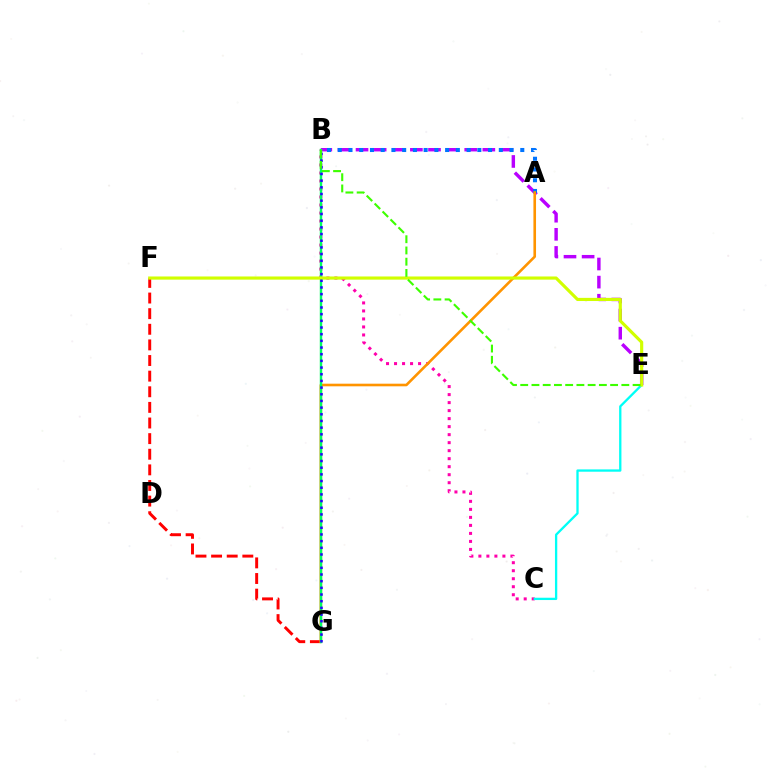{('B', 'E'): [{'color': '#b900ff', 'line_style': 'dashed', 'thickness': 2.46}, {'color': '#3dff00', 'line_style': 'dashed', 'thickness': 1.53}], ('B', 'C'): [{'color': '#ff00ac', 'line_style': 'dotted', 'thickness': 2.18}], ('A', 'B'): [{'color': '#0074ff', 'line_style': 'dotted', 'thickness': 2.92}], ('F', 'G'): [{'color': '#ff0000', 'line_style': 'dashed', 'thickness': 2.12}], ('A', 'G'): [{'color': '#ff9400', 'line_style': 'solid', 'thickness': 1.88}], ('C', 'E'): [{'color': '#00fff6', 'line_style': 'solid', 'thickness': 1.66}], ('B', 'G'): [{'color': '#00ff5c', 'line_style': 'solid', 'thickness': 1.75}, {'color': '#2500ff', 'line_style': 'dotted', 'thickness': 1.81}], ('E', 'F'): [{'color': '#d1ff00', 'line_style': 'solid', 'thickness': 2.27}]}